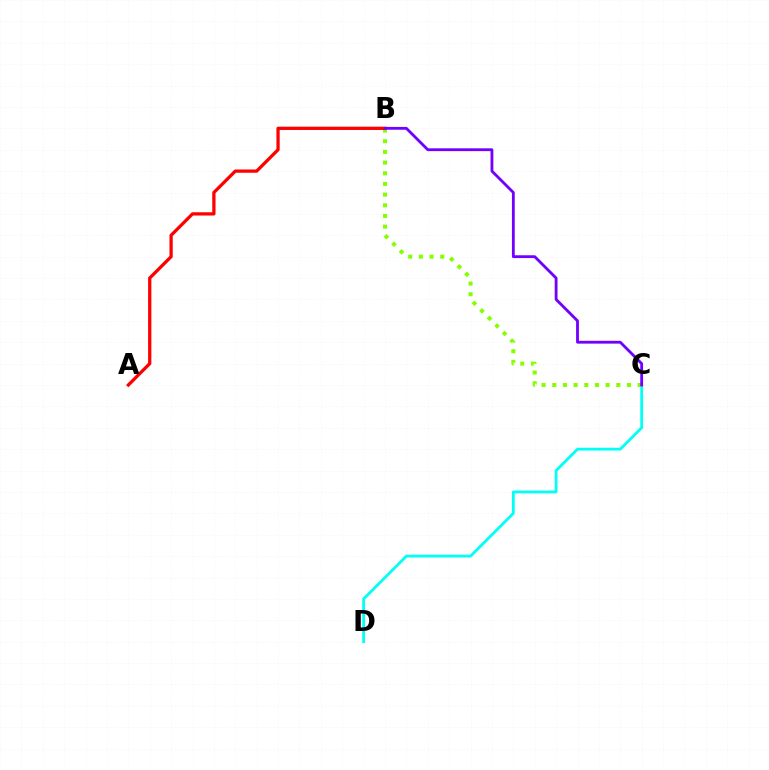{('C', 'D'): [{'color': '#00fff6', 'line_style': 'solid', 'thickness': 2.01}], ('B', 'C'): [{'color': '#84ff00', 'line_style': 'dotted', 'thickness': 2.9}, {'color': '#7200ff', 'line_style': 'solid', 'thickness': 2.03}], ('A', 'B'): [{'color': '#ff0000', 'line_style': 'solid', 'thickness': 2.35}]}